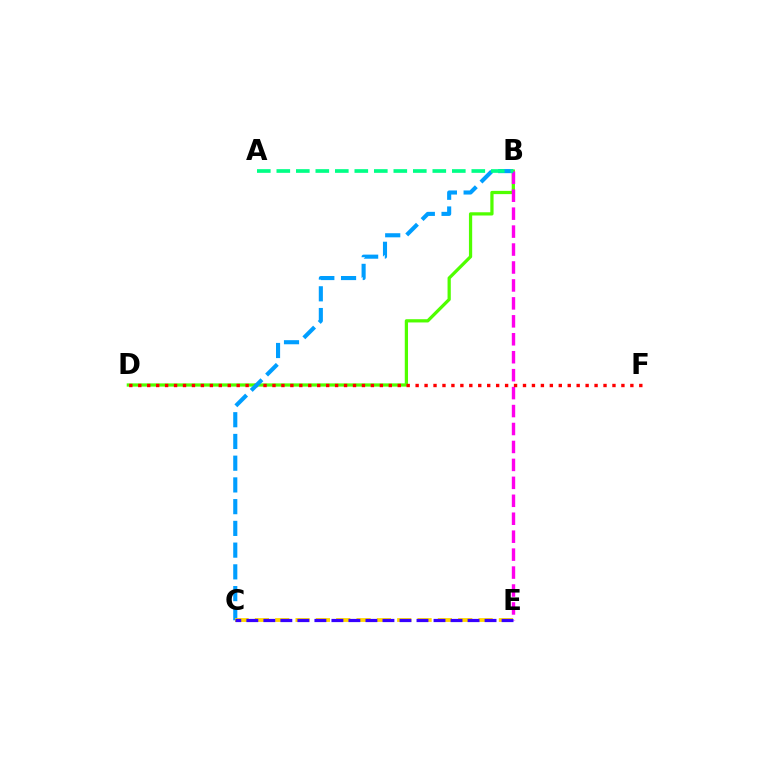{('B', 'D'): [{'color': '#4fff00', 'line_style': 'solid', 'thickness': 2.33}], ('B', 'E'): [{'color': '#ff00ed', 'line_style': 'dashed', 'thickness': 2.44}], ('D', 'F'): [{'color': '#ff0000', 'line_style': 'dotted', 'thickness': 2.43}], ('B', 'C'): [{'color': '#009eff', 'line_style': 'dashed', 'thickness': 2.95}], ('A', 'B'): [{'color': '#00ff86', 'line_style': 'dashed', 'thickness': 2.65}], ('C', 'E'): [{'color': '#ffd500', 'line_style': 'dashed', 'thickness': 2.76}, {'color': '#3700ff', 'line_style': 'dashed', 'thickness': 2.31}]}